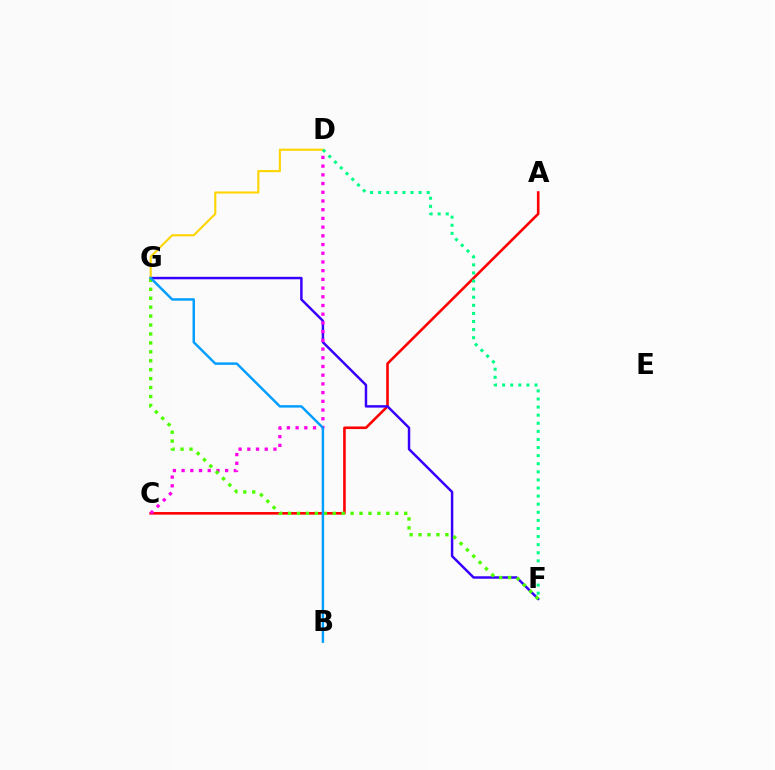{('A', 'C'): [{'color': '#ff0000', 'line_style': 'solid', 'thickness': 1.87}], ('F', 'G'): [{'color': '#3700ff', 'line_style': 'solid', 'thickness': 1.78}, {'color': '#4fff00', 'line_style': 'dotted', 'thickness': 2.43}], ('C', 'D'): [{'color': '#ff00ed', 'line_style': 'dotted', 'thickness': 2.37}], ('D', 'G'): [{'color': '#ffd500', 'line_style': 'solid', 'thickness': 1.52}], ('B', 'G'): [{'color': '#009eff', 'line_style': 'solid', 'thickness': 1.76}], ('D', 'F'): [{'color': '#00ff86', 'line_style': 'dotted', 'thickness': 2.2}]}